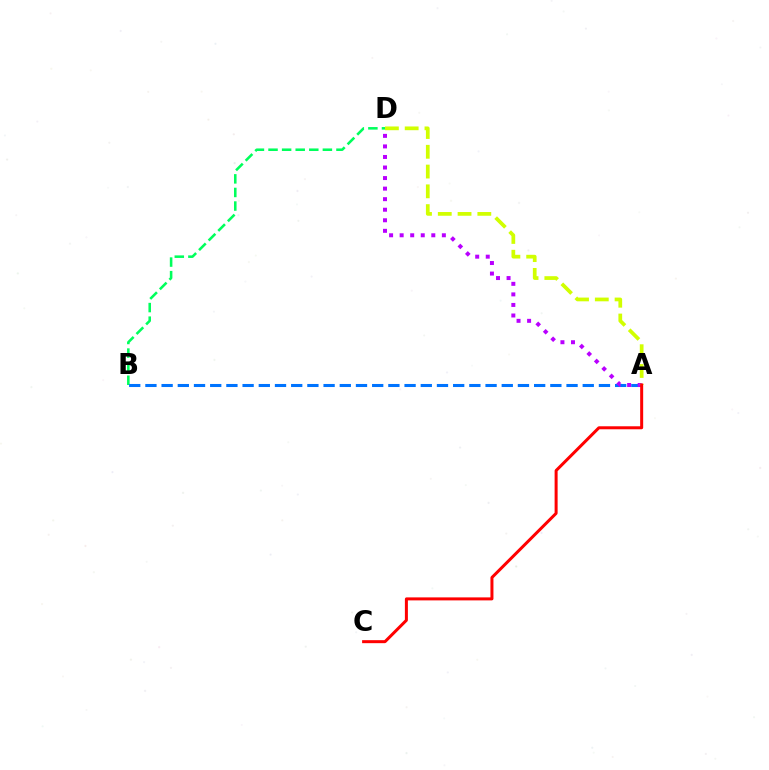{('B', 'D'): [{'color': '#00ff5c', 'line_style': 'dashed', 'thickness': 1.85}], ('A', 'B'): [{'color': '#0074ff', 'line_style': 'dashed', 'thickness': 2.2}], ('A', 'D'): [{'color': '#b900ff', 'line_style': 'dotted', 'thickness': 2.87}, {'color': '#d1ff00', 'line_style': 'dashed', 'thickness': 2.69}], ('A', 'C'): [{'color': '#ff0000', 'line_style': 'solid', 'thickness': 2.16}]}